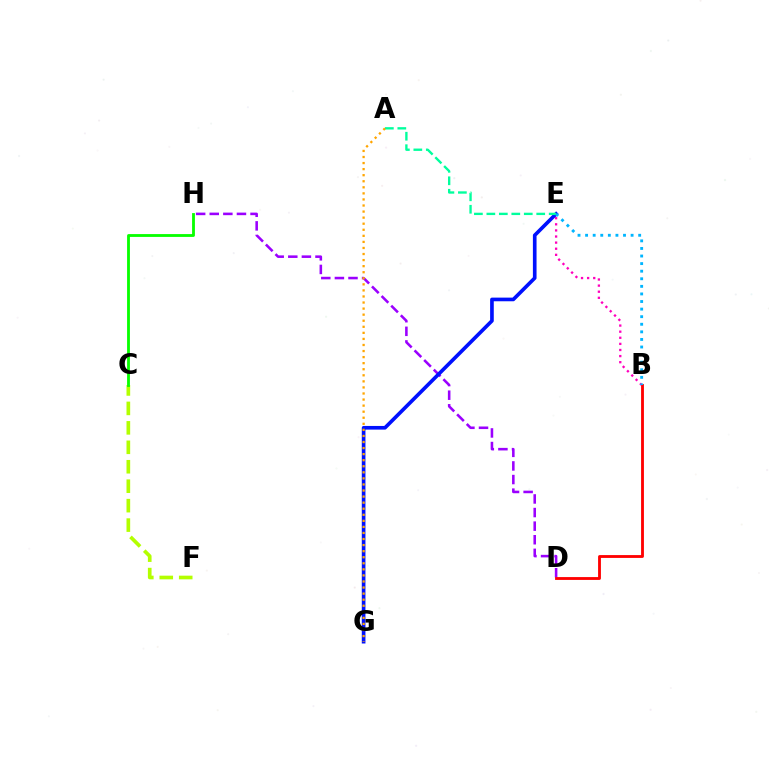{('D', 'H'): [{'color': '#9b00ff', 'line_style': 'dashed', 'thickness': 1.85}], ('B', 'D'): [{'color': '#ff0000', 'line_style': 'solid', 'thickness': 2.04}], ('B', 'E'): [{'color': '#ff00bd', 'line_style': 'dotted', 'thickness': 1.66}, {'color': '#00b5ff', 'line_style': 'dotted', 'thickness': 2.06}], ('E', 'G'): [{'color': '#0010ff', 'line_style': 'solid', 'thickness': 2.63}], ('C', 'F'): [{'color': '#b3ff00', 'line_style': 'dashed', 'thickness': 2.64}], ('A', 'E'): [{'color': '#00ff9d', 'line_style': 'dashed', 'thickness': 1.69}], ('C', 'H'): [{'color': '#08ff00', 'line_style': 'solid', 'thickness': 2.04}], ('A', 'G'): [{'color': '#ffa500', 'line_style': 'dotted', 'thickness': 1.65}]}